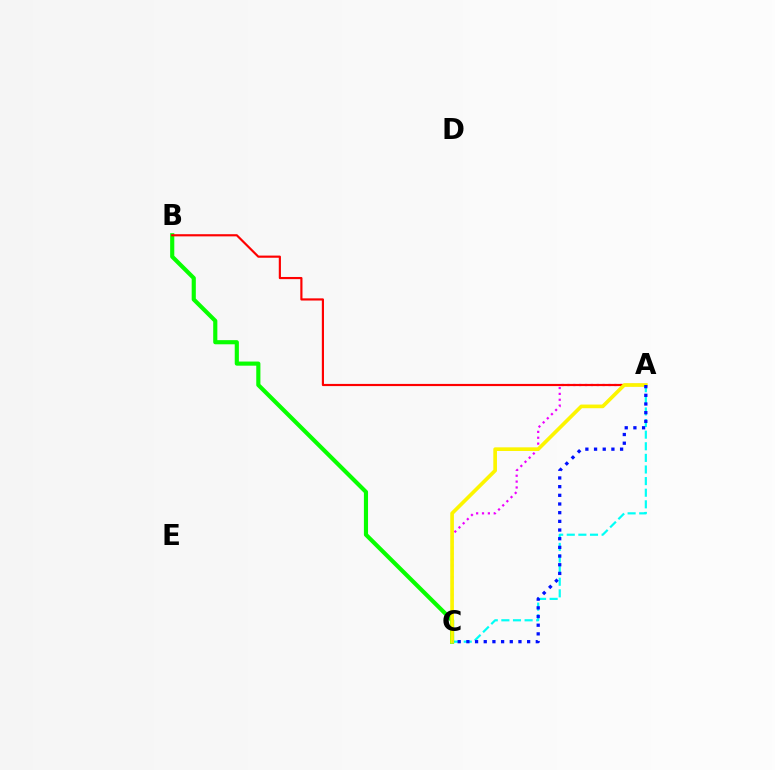{('A', 'C'): [{'color': '#00fff6', 'line_style': 'dashed', 'thickness': 1.58}, {'color': '#ee00ff', 'line_style': 'dotted', 'thickness': 1.59}, {'color': '#fcf500', 'line_style': 'solid', 'thickness': 2.64}, {'color': '#0010ff', 'line_style': 'dotted', 'thickness': 2.36}], ('B', 'C'): [{'color': '#08ff00', 'line_style': 'solid', 'thickness': 2.98}], ('A', 'B'): [{'color': '#ff0000', 'line_style': 'solid', 'thickness': 1.56}]}